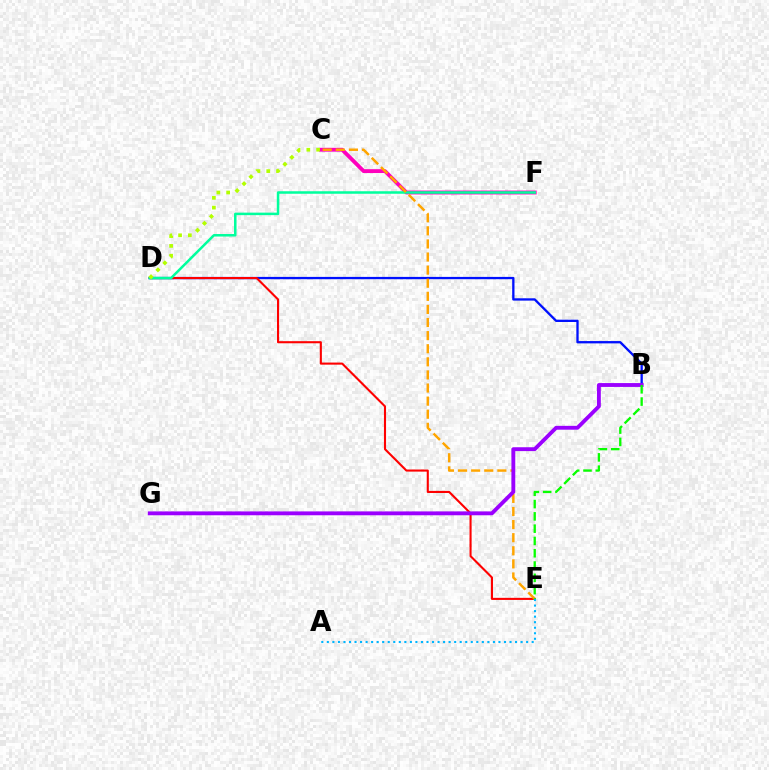{('C', 'F'): [{'color': '#ff00bd', 'line_style': 'solid', 'thickness': 2.78}], ('B', 'D'): [{'color': '#0010ff', 'line_style': 'solid', 'thickness': 1.66}], ('D', 'E'): [{'color': '#ff0000', 'line_style': 'solid', 'thickness': 1.51}], ('D', 'F'): [{'color': '#00ff9d', 'line_style': 'solid', 'thickness': 1.81}], ('C', 'E'): [{'color': '#ffa500', 'line_style': 'dashed', 'thickness': 1.78}], ('C', 'D'): [{'color': '#b3ff00', 'line_style': 'dotted', 'thickness': 2.66}], ('B', 'G'): [{'color': '#9b00ff', 'line_style': 'solid', 'thickness': 2.78}], ('B', 'E'): [{'color': '#08ff00', 'line_style': 'dashed', 'thickness': 1.67}], ('A', 'E'): [{'color': '#00b5ff', 'line_style': 'dotted', 'thickness': 1.5}]}